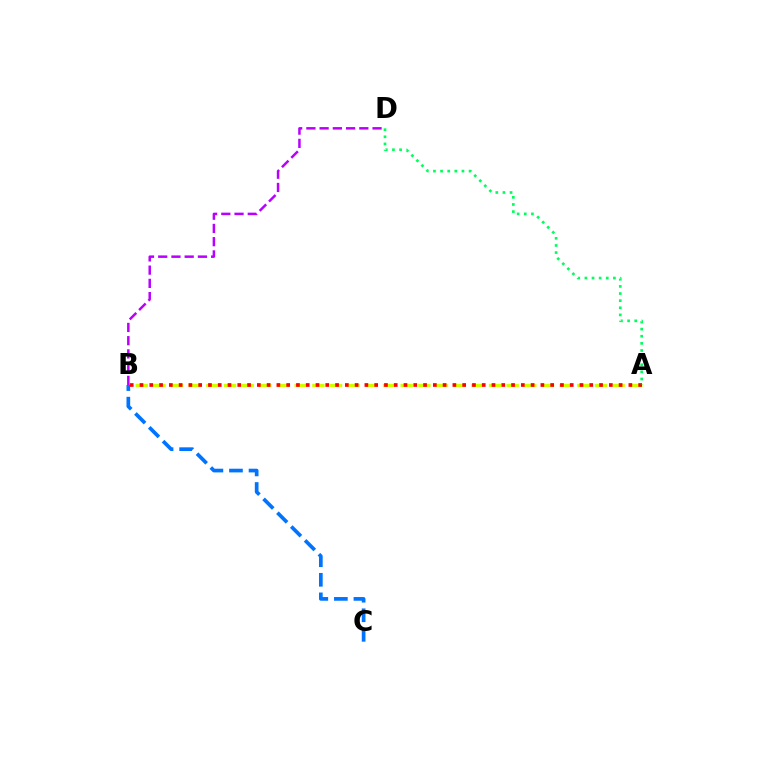{('A', 'B'): [{'color': '#d1ff00', 'line_style': 'dashed', 'thickness': 2.4}, {'color': '#ff0000', 'line_style': 'dotted', 'thickness': 2.66}], ('B', 'C'): [{'color': '#0074ff', 'line_style': 'dashed', 'thickness': 2.66}], ('B', 'D'): [{'color': '#b900ff', 'line_style': 'dashed', 'thickness': 1.8}], ('A', 'D'): [{'color': '#00ff5c', 'line_style': 'dotted', 'thickness': 1.94}]}